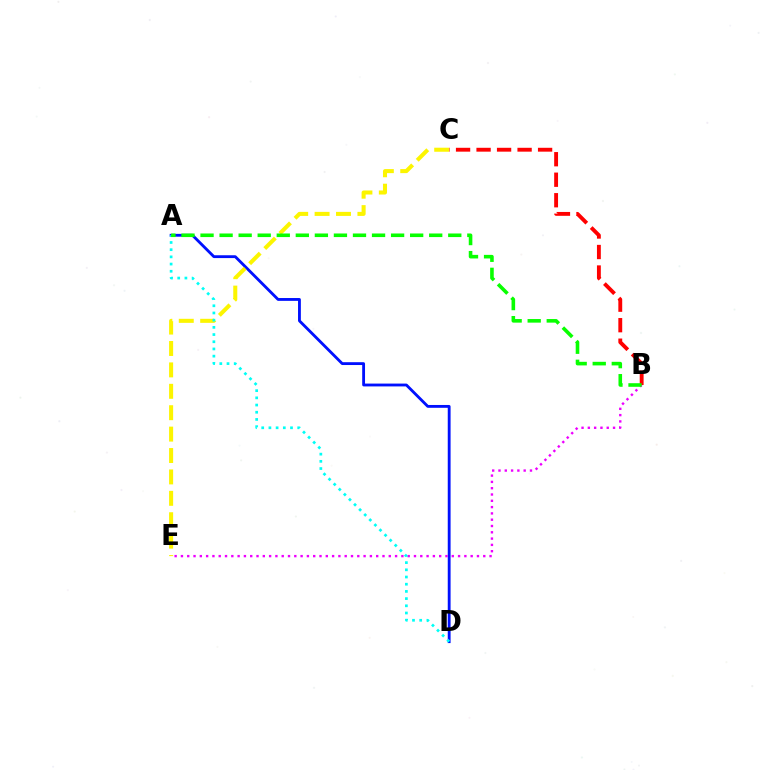{('A', 'D'): [{'color': '#0010ff', 'line_style': 'solid', 'thickness': 2.04}, {'color': '#00fff6', 'line_style': 'dotted', 'thickness': 1.96}], ('B', 'C'): [{'color': '#ff0000', 'line_style': 'dashed', 'thickness': 2.79}], ('C', 'E'): [{'color': '#fcf500', 'line_style': 'dashed', 'thickness': 2.91}], ('B', 'E'): [{'color': '#ee00ff', 'line_style': 'dotted', 'thickness': 1.71}], ('A', 'B'): [{'color': '#08ff00', 'line_style': 'dashed', 'thickness': 2.59}]}